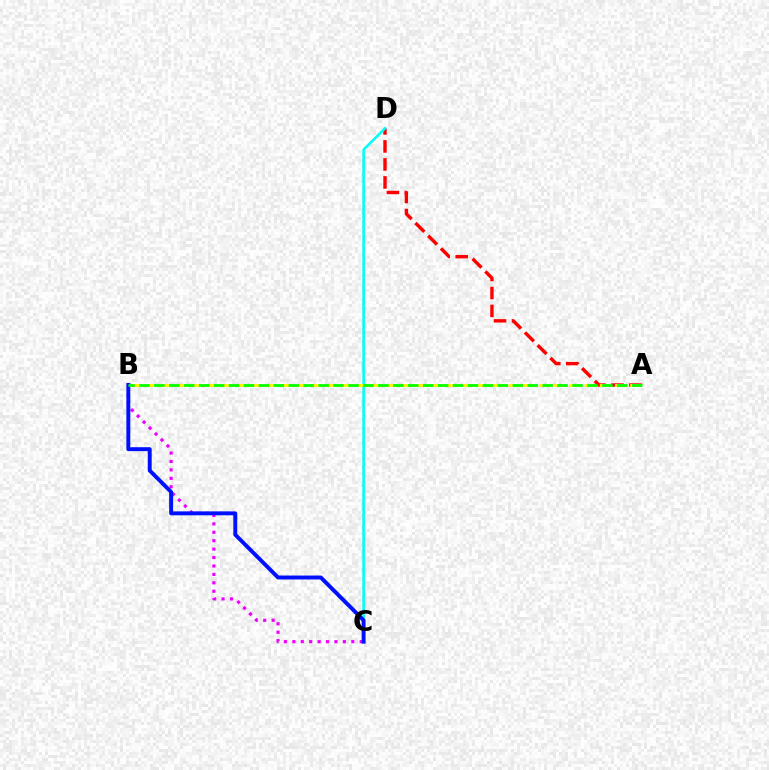{('A', 'D'): [{'color': '#ff0000', 'line_style': 'dashed', 'thickness': 2.44}], ('C', 'D'): [{'color': '#00fff6', 'line_style': 'solid', 'thickness': 1.88}], ('B', 'C'): [{'color': '#ee00ff', 'line_style': 'dotted', 'thickness': 2.29}, {'color': '#0010ff', 'line_style': 'solid', 'thickness': 2.83}], ('A', 'B'): [{'color': '#fcf500', 'line_style': 'dashed', 'thickness': 2.07}, {'color': '#08ff00', 'line_style': 'dashed', 'thickness': 2.03}]}